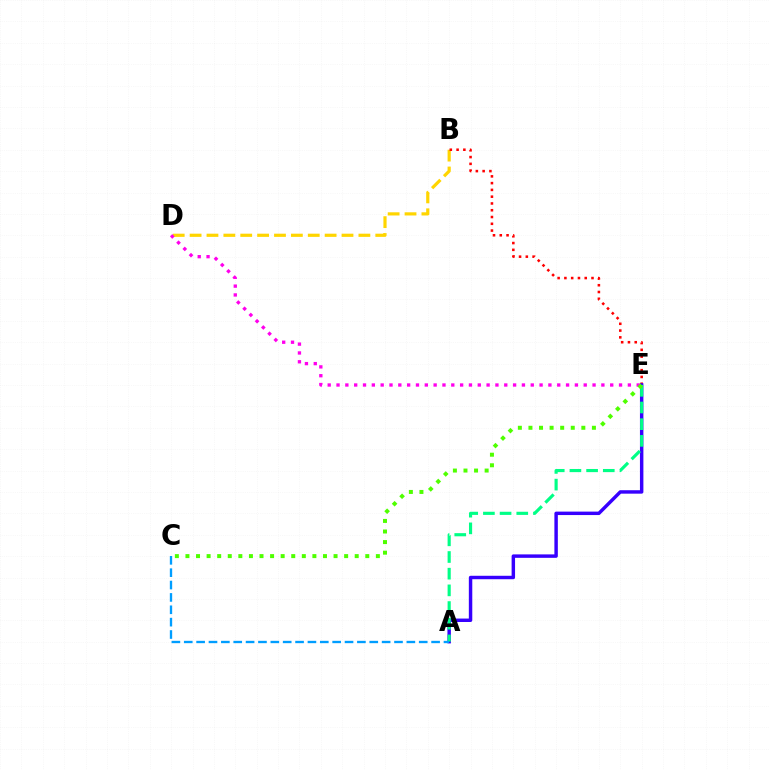{('B', 'D'): [{'color': '#ffd500', 'line_style': 'dashed', 'thickness': 2.29}], ('B', 'E'): [{'color': '#ff0000', 'line_style': 'dotted', 'thickness': 1.84}], ('A', 'E'): [{'color': '#3700ff', 'line_style': 'solid', 'thickness': 2.48}, {'color': '#00ff86', 'line_style': 'dashed', 'thickness': 2.27}], ('A', 'C'): [{'color': '#009eff', 'line_style': 'dashed', 'thickness': 1.68}], ('D', 'E'): [{'color': '#ff00ed', 'line_style': 'dotted', 'thickness': 2.4}], ('C', 'E'): [{'color': '#4fff00', 'line_style': 'dotted', 'thickness': 2.87}]}